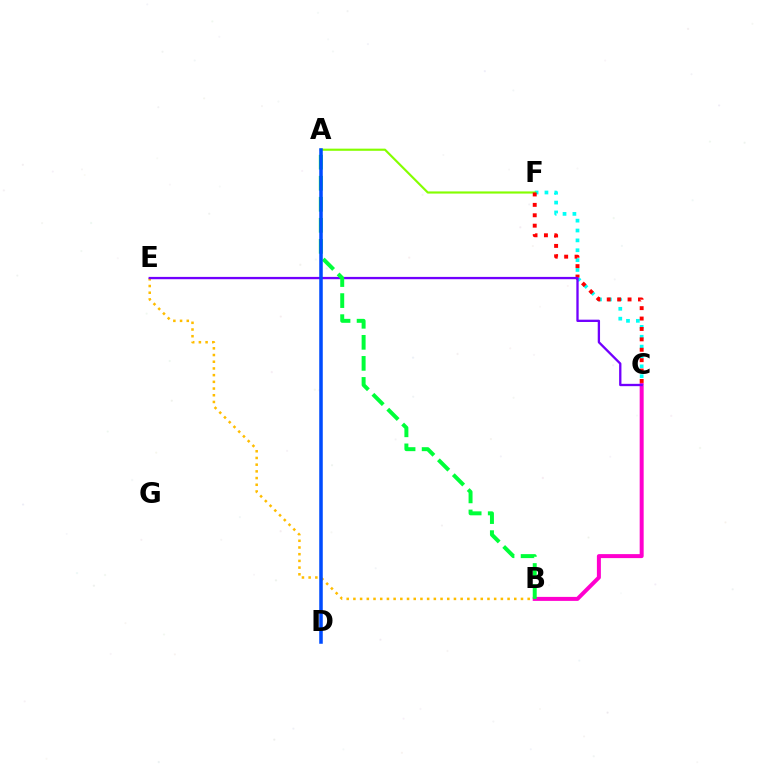{('C', 'F'): [{'color': '#00fff6', 'line_style': 'dotted', 'thickness': 2.68}, {'color': '#ff0000', 'line_style': 'dotted', 'thickness': 2.83}], ('B', 'E'): [{'color': '#ffbd00', 'line_style': 'dotted', 'thickness': 1.82}], ('A', 'F'): [{'color': '#84ff00', 'line_style': 'solid', 'thickness': 1.55}], ('B', 'C'): [{'color': '#ff00cf', 'line_style': 'solid', 'thickness': 2.87}], ('C', 'E'): [{'color': '#7200ff', 'line_style': 'solid', 'thickness': 1.67}], ('A', 'B'): [{'color': '#00ff39', 'line_style': 'dashed', 'thickness': 2.86}], ('A', 'D'): [{'color': '#004bff', 'line_style': 'solid', 'thickness': 2.54}]}